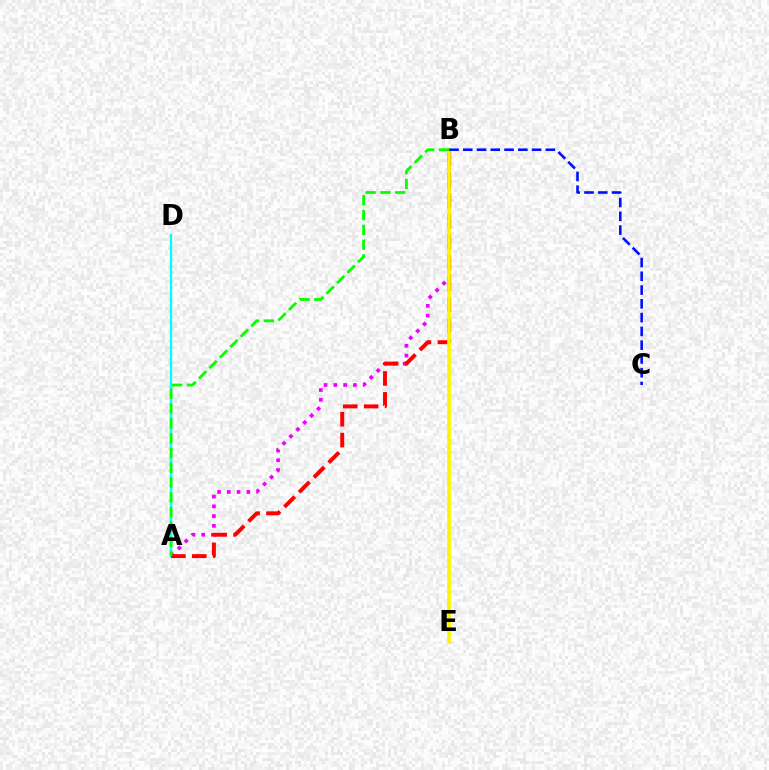{('A', 'D'): [{'color': '#00fff6', 'line_style': 'solid', 'thickness': 1.72}], ('A', 'B'): [{'color': '#ee00ff', 'line_style': 'dotted', 'thickness': 2.65}, {'color': '#ff0000', 'line_style': 'dashed', 'thickness': 2.84}, {'color': '#08ff00', 'line_style': 'dashed', 'thickness': 2.01}], ('B', 'E'): [{'color': '#fcf500', 'line_style': 'solid', 'thickness': 2.63}], ('B', 'C'): [{'color': '#0010ff', 'line_style': 'dashed', 'thickness': 1.87}]}